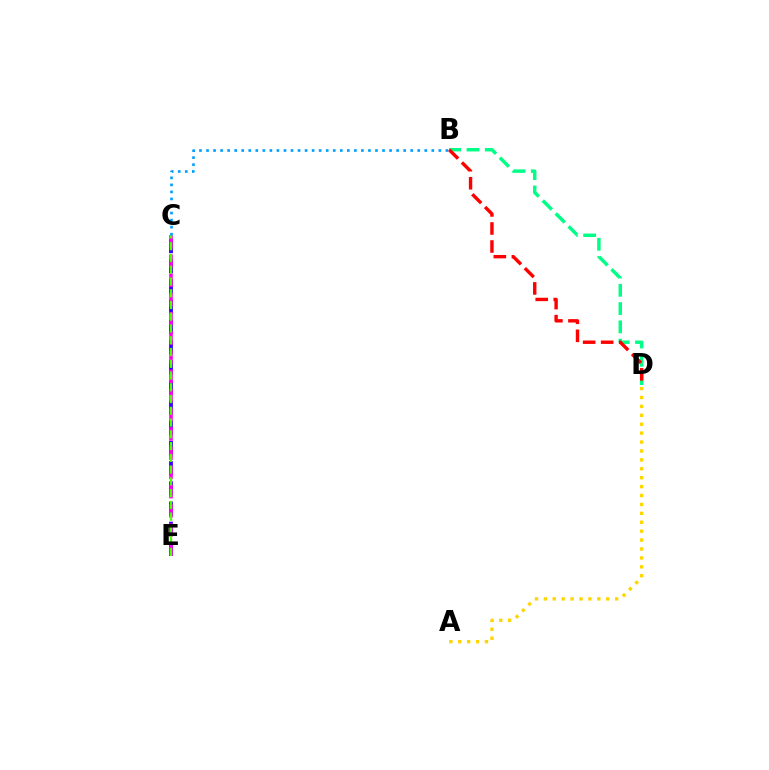{('B', 'D'): [{'color': '#00ff86', 'line_style': 'dashed', 'thickness': 2.48}, {'color': '#ff0000', 'line_style': 'dashed', 'thickness': 2.45}], ('C', 'E'): [{'color': '#3700ff', 'line_style': 'dashed', 'thickness': 2.74}, {'color': '#ff00ed', 'line_style': 'dashed', 'thickness': 2.61}, {'color': '#4fff00', 'line_style': 'dashed', 'thickness': 1.6}], ('A', 'D'): [{'color': '#ffd500', 'line_style': 'dotted', 'thickness': 2.42}], ('B', 'C'): [{'color': '#009eff', 'line_style': 'dotted', 'thickness': 1.91}]}